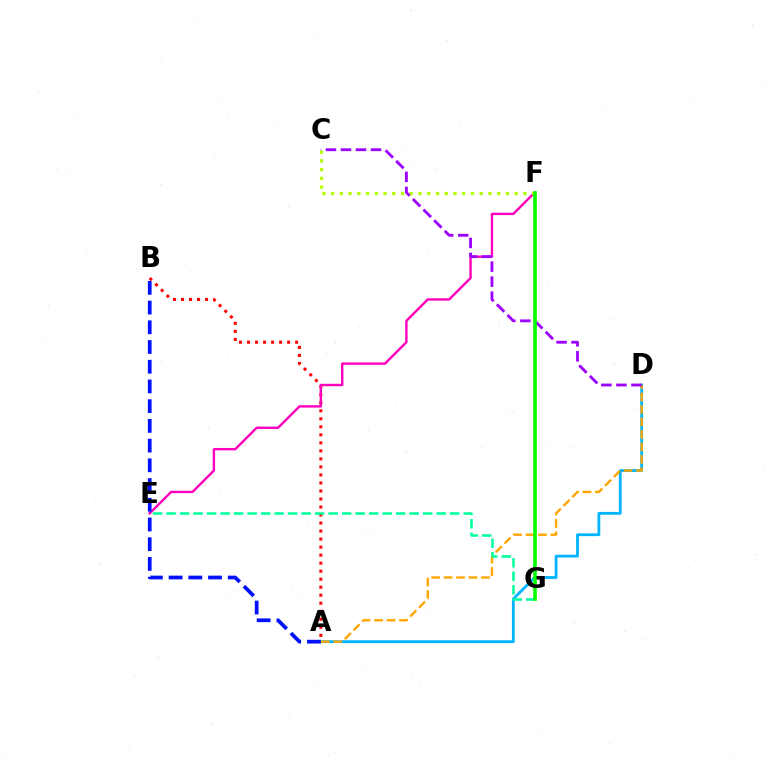{('A', 'B'): [{'color': '#ff0000', 'line_style': 'dotted', 'thickness': 2.18}, {'color': '#0010ff', 'line_style': 'dashed', 'thickness': 2.68}], ('E', 'F'): [{'color': '#ff00bd', 'line_style': 'solid', 'thickness': 1.73}], ('A', 'D'): [{'color': '#00b5ff', 'line_style': 'solid', 'thickness': 2.02}, {'color': '#ffa500', 'line_style': 'dashed', 'thickness': 1.69}], ('C', 'F'): [{'color': '#b3ff00', 'line_style': 'dotted', 'thickness': 2.38}], ('E', 'G'): [{'color': '#00ff9d', 'line_style': 'dashed', 'thickness': 1.83}], ('C', 'D'): [{'color': '#9b00ff', 'line_style': 'dashed', 'thickness': 2.04}], ('F', 'G'): [{'color': '#08ff00', 'line_style': 'solid', 'thickness': 2.63}]}